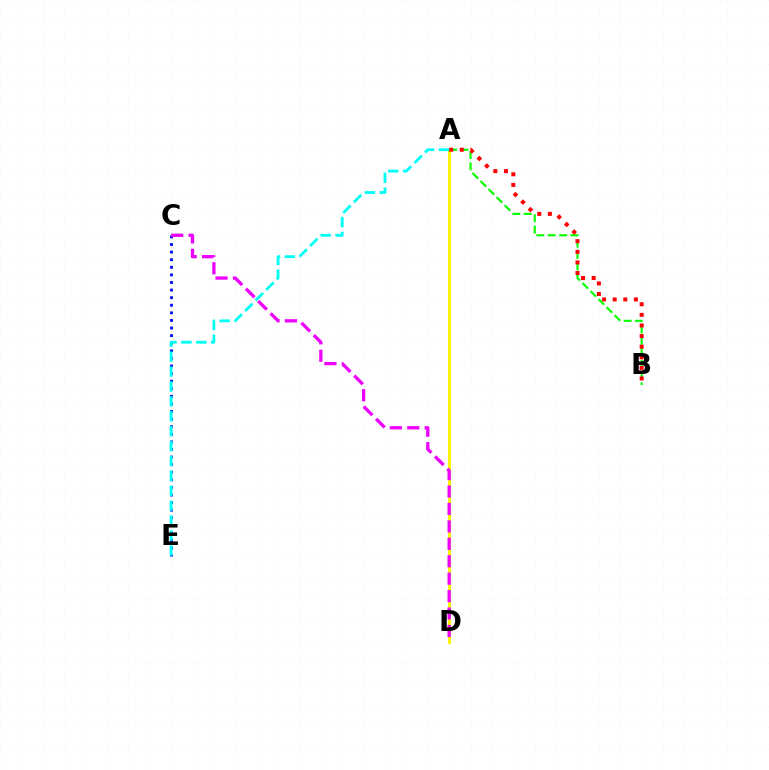{('A', 'B'): [{'color': '#08ff00', 'line_style': 'dashed', 'thickness': 1.54}, {'color': '#ff0000', 'line_style': 'dotted', 'thickness': 2.88}], ('A', 'D'): [{'color': '#fcf500', 'line_style': 'solid', 'thickness': 2.18}], ('C', 'E'): [{'color': '#0010ff', 'line_style': 'dotted', 'thickness': 2.06}], ('A', 'E'): [{'color': '#00fff6', 'line_style': 'dashed', 'thickness': 2.02}], ('C', 'D'): [{'color': '#ee00ff', 'line_style': 'dashed', 'thickness': 2.37}]}